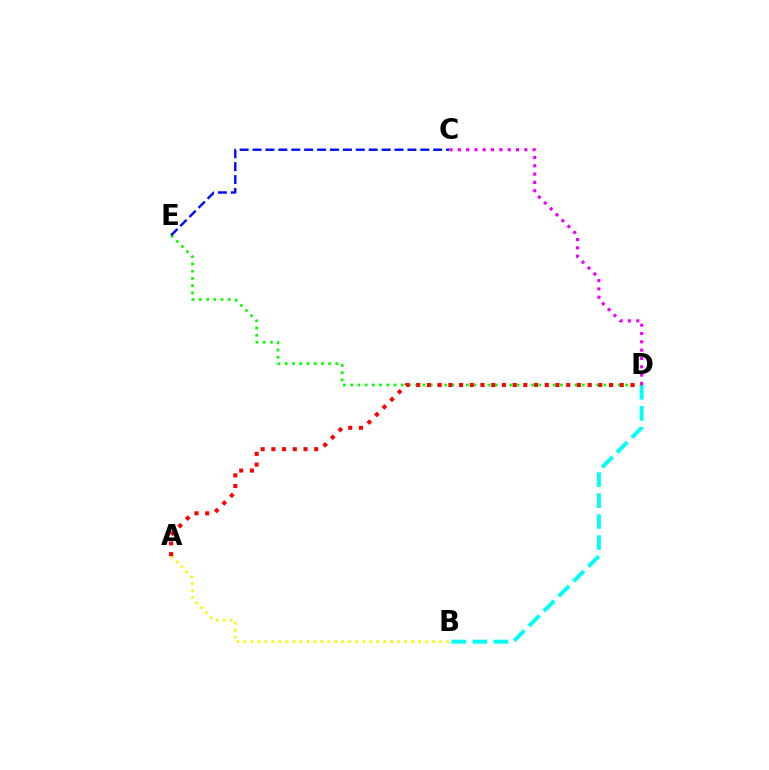{('D', 'E'): [{'color': '#08ff00', 'line_style': 'dotted', 'thickness': 1.97}], ('C', 'E'): [{'color': '#0010ff', 'line_style': 'dashed', 'thickness': 1.75}], ('B', 'D'): [{'color': '#00fff6', 'line_style': 'dashed', 'thickness': 2.85}], ('C', 'D'): [{'color': '#ee00ff', 'line_style': 'dotted', 'thickness': 2.26}], ('A', 'B'): [{'color': '#fcf500', 'line_style': 'dotted', 'thickness': 1.9}], ('A', 'D'): [{'color': '#ff0000', 'line_style': 'dotted', 'thickness': 2.91}]}